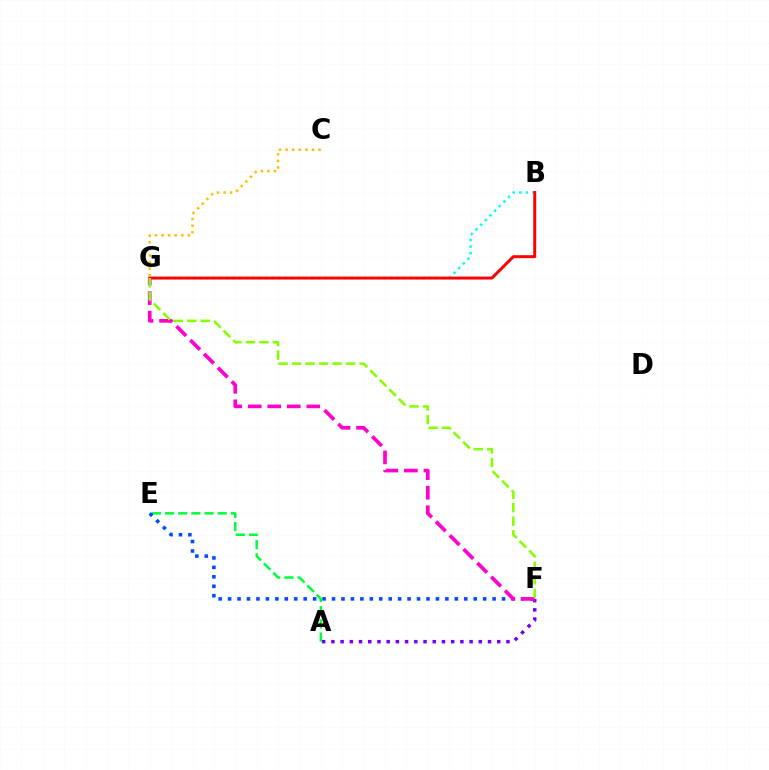{('A', 'E'): [{'color': '#00ff39', 'line_style': 'dashed', 'thickness': 1.79}], ('B', 'G'): [{'color': '#00fff6', 'line_style': 'dotted', 'thickness': 1.78}, {'color': '#ff0000', 'line_style': 'solid', 'thickness': 2.13}], ('A', 'F'): [{'color': '#7200ff', 'line_style': 'dotted', 'thickness': 2.5}], ('E', 'F'): [{'color': '#004bff', 'line_style': 'dotted', 'thickness': 2.57}], ('F', 'G'): [{'color': '#ff00cf', 'line_style': 'dashed', 'thickness': 2.65}, {'color': '#84ff00', 'line_style': 'dashed', 'thickness': 1.84}], ('C', 'G'): [{'color': '#ffbd00', 'line_style': 'dotted', 'thickness': 1.79}]}